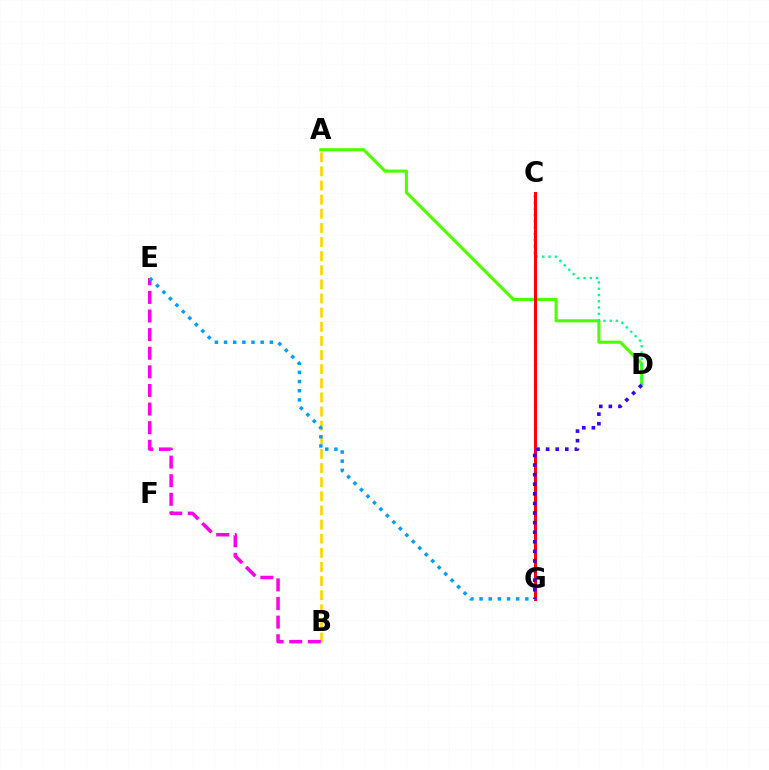{('A', 'D'): [{'color': '#4fff00', 'line_style': 'solid', 'thickness': 2.22}], ('A', 'B'): [{'color': '#ffd500', 'line_style': 'dashed', 'thickness': 1.92}], ('C', 'D'): [{'color': '#00ff86', 'line_style': 'dotted', 'thickness': 1.7}], ('B', 'E'): [{'color': '#ff00ed', 'line_style': 'dashed', 'thickness': 2.53}], ('C', 'G'): [{'color': '#ff0000', 'line_style': 'solid', 'thickness': 2.18}], ('E', 'G'): [{'color': '#009eff', 'line_style': 'dotted', 'thickness': 2.49}], ('D', 'G'): [{'color': '#3700ff', 'line_style': 'dotted', 'thickness': 2.61}]}